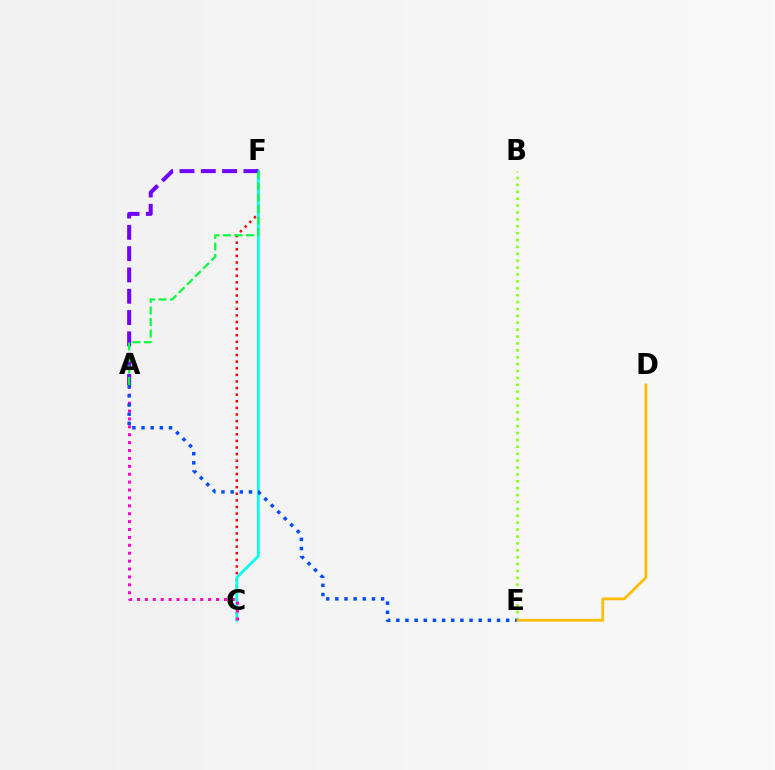{('B', 'E'): [{'color': '#84ff00', 'line_style': 'dotted', 'thickness': 1.87}], ('D', 'E'): [{'color': '#ffbd00', 'line_style': 'solid', 'thickness': 1.98}], ('C', 'F'): [{'color': '#ff0000', 'line_style': 'dotted', 'thickness': 1.8}, {'color': '#00fff6', 'line_style': 'solid', 'thickness': 2.0}], ('A', 'F'): [{'color': '#7200ff', 'line_style': 'dashed', 'thickness': 2.89}, {'color': '#00ff39', 'line_style': 'dashed', 'thickness': 1.56}], ('A', 'C'): [{'color': '#ff00cf', 'line_style': 'dotted', 'thickness': 2.15}], ('A', 'E'): [{'color': '#004bff', 'line_style': 'dotted', 'thickness': 2.49}]}